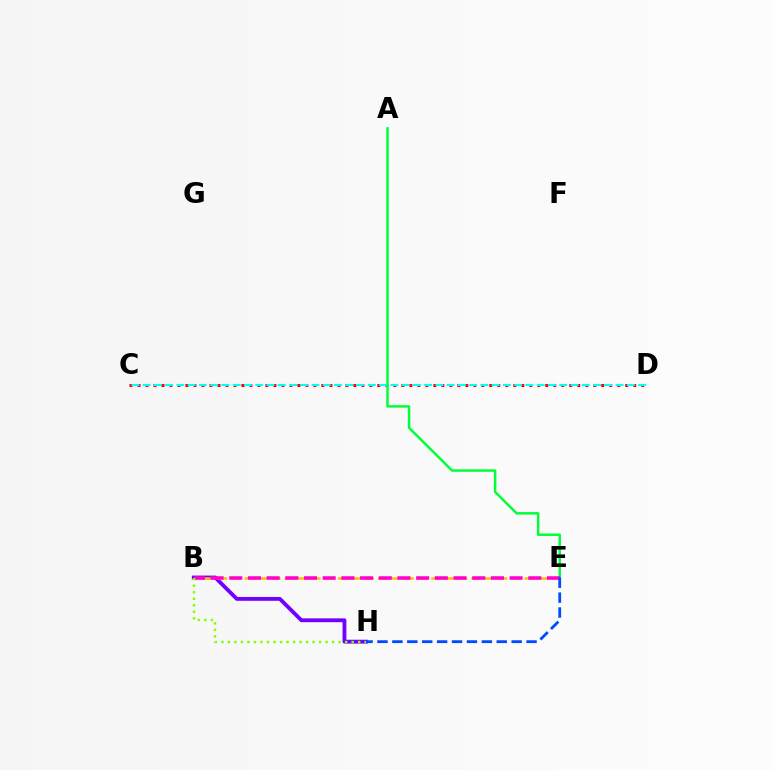{('C', 'D'): [{'color': '#ff0000', 'line_style': 'dotted', 'thickness': 2.17}, {'color': '#00fff6', 'line_style': 'dashed', 'thickness': 1.53}], ('B', 'H'): [{'color': '#7200ff', 'line_style': 'solid', 'thickness': 2.77}, {'color': '#84ff00', 'line_style': 'dotted', 'thickness': 1.77}], ('B', 'E'): [{'color': '#ffbd00', 'line_style': 'dashed', 'thickness': 1.81}, {'color': '#ff00cf', 'line_style': 'dashed', 'thickness': 2.54}], ('A', 'E'): [{'color': '#00ff39', 'line_style': 'solid', 'thickness': 1.78}], ('E', 'H'): [{'color': '#004bff', 'line_style': 'dashed', 'thickness': 2.03}]}